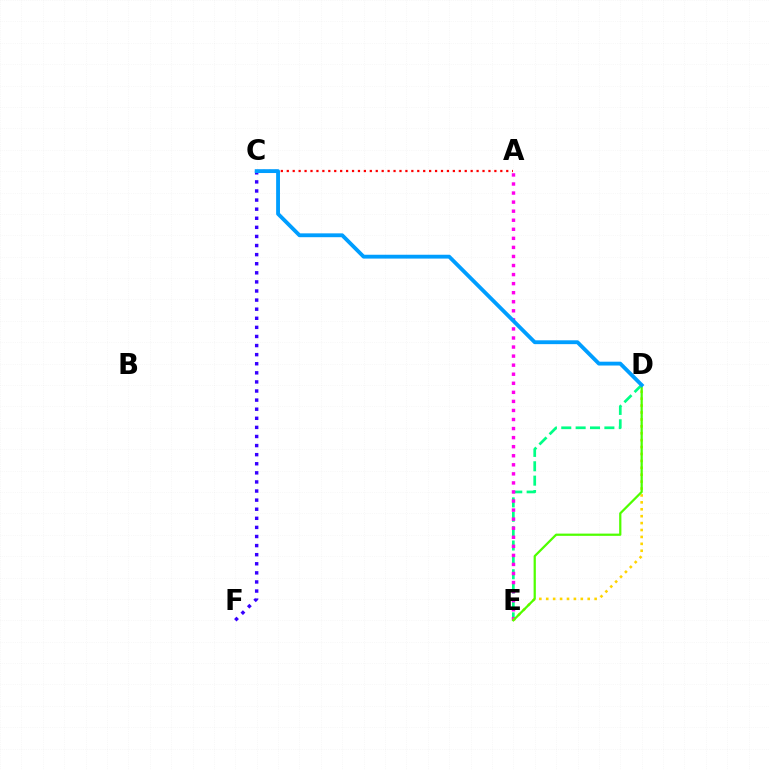{('D', 'E'): [{'color': '#00ff86', 'line_style': 'dashed', 'thickness': 1.95}, {'color': '#ffd500', 'line_style': 'dotted', 'thickness': 1.88}, {'color': '#4fff00', 'line_style': 'solid', 'thickness': 1.61}], ('A', 'C'): [{'color': '#ff0000', 'line_style': 'dotted', 'thickness': 1.61}], ('A', 'E'): [{'color': '#ff00ed', 'line_style': 'dotted', 'thickness': 2.46}], ('C', 'F'): [{'color': '#3700ff', 'line_style': 'dotted', 'thickness': 2.47}], ('C', 'D'): [{'color': '#009eff', 'line_style': 'solid', 'thickness': 2.77}]}